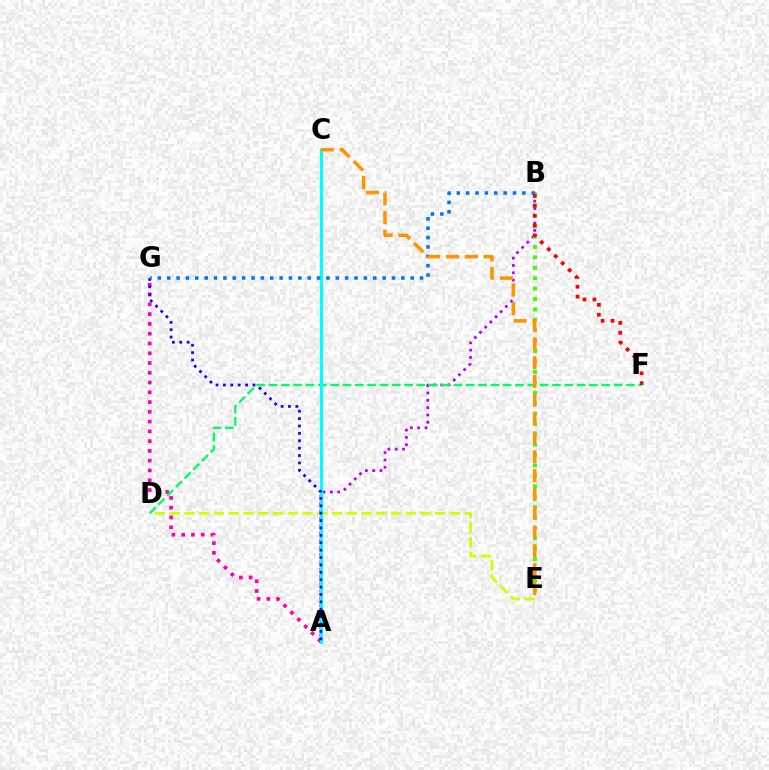{('A', 'B'): [{'color': '#b900ff', 'line_style': 'dotted', 'thickness': 1.99}], ('D', 'E'): [{'color': '#d1ff00', 'line_style': 'dashed', 'thickness': 2.0}], ('A', 'G'): [{'color': '#ff00ac', 'line_style': 'dotted', 'thickness': 2.65}, {'color': '#2500ff', 'line_style': 'dotted', 'thickness': 2.01}], ('D', 'F'): [{'color': '#00ff5c', 'line_style': 'dashed', 'thickness': 1.67}], ('B', 'E'): [{'color': '#3dff00', 'line_style': 'dotted', 'thickness': 2.83}], ('B', 'F'): [{'color': '#ff0000', 'line_style': 'dotted', 'thickness': 2.68}], ('A', 'C'): [{'color': '#00fff6', 'line_style': 'solid', 'thickness': 2.32}], ('B', 'G'): [{'color': '#0074ff', 'line_style': 'dotted', 'thickness': 2.54}], ('C', 'E'): [{'color': '#ff9400', 'line_style': 'dashed', 'thickness': 2.56}]}